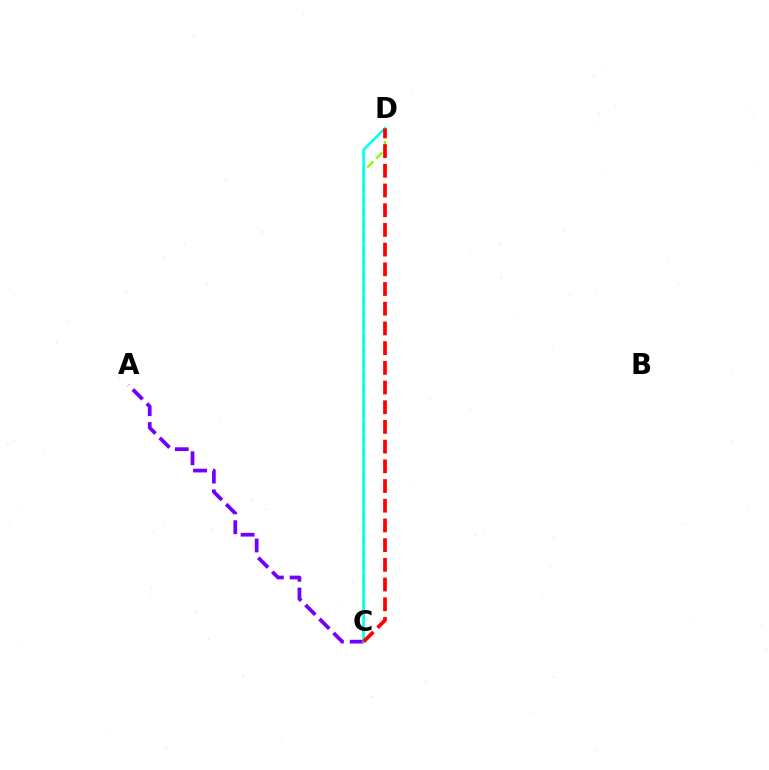{('C', 'D'): [{'color': '#84ff00', 'line_style': 'dashed', 'thickness': 1.71}, {'color': '#00fff6', 'line_style': 'solid', 'thickness': 1.87}, {'color': '#ff0000', 'line_style': 'dashed', 'thickness': 2.68}], ('A', 'C'): [{'color': '#7200ff', 'line_style': 'dashed', 'thickness': 2.69}]}